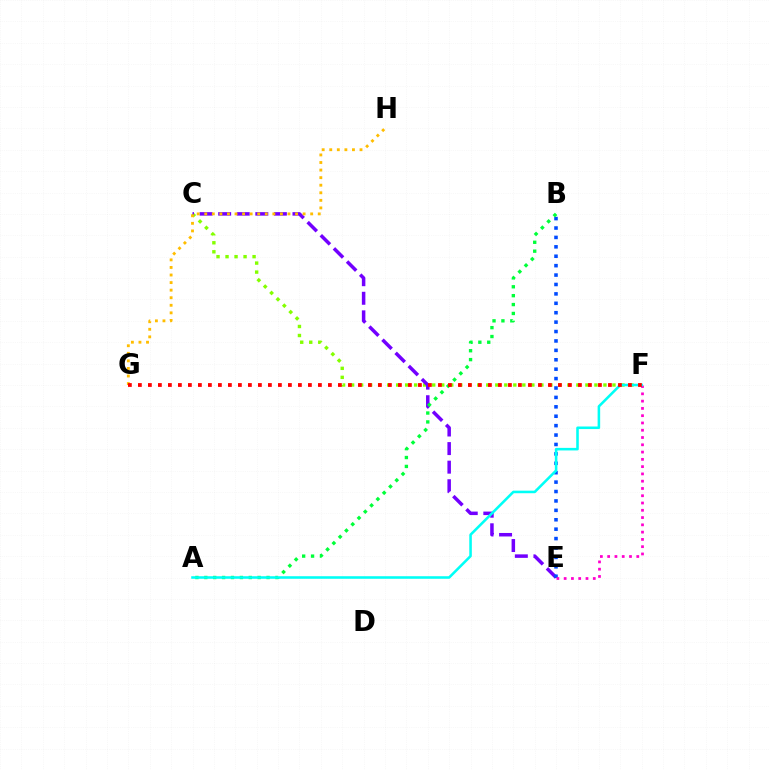{('C', 'F'): [{'color': '#84ff00', 'line_style': 'dotted', 'thickness': 2.45}], ('C', 'E'): [{'color': '#7200ff', 'line_style': 'dashed', 'thickness': 2.52}], ('B', 'E'): [{'color': '#004bff', 'line_style': 'dotted', 'thickness': 2.56}], ('G', 'H'): [{'color': '#ffbd00', 'line_style': 'dotted', 'thickness': 2.06}], ('A', 'B'): [{'color': '#00ff39', 'line_style': 'dotted', 'thickness': 2.42}], ('E', 'F'): [{'color': '#ff00cf', 'line_style': 'dotted', 'thickness': 1.98}], ('A', 'F'): [{'color': '#00fff6', 'line_style': 'solid', 'thickness': 1.84}], ('F', 'G'): [{'color': '#ff0000', 'line_style': 'dotted', 'thickness': 2.72}]}